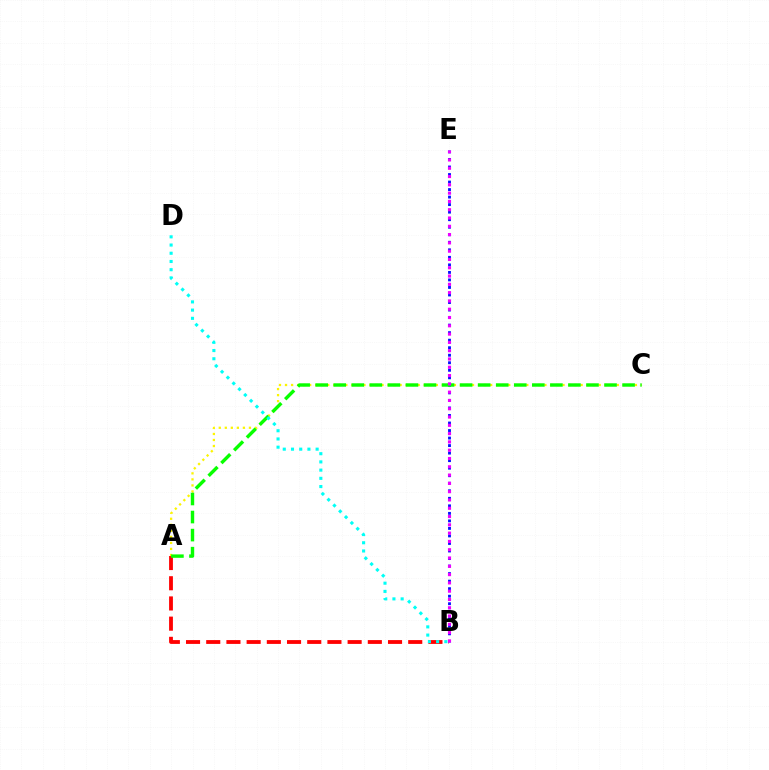{('A', 'B'): [{'color': '#ff0000', 'line_style': 'dashed', 'thickness': 2.74}], ('B', 'E'): [{'color': '#0010ff', 'line_style': 'dotted', 'thickness': 2.05}, {'color': '#ee00ff', 'line_style': 'dotted', 'thickness': 2.25}], ('A', 'C'): [{'color': '#fcf500', 'line_style': 'dotted', 'thickness': 1.64}, {'color': '#08ff00', 'line_style': 'dashed', 'thickness': 2.45}], ('B', 'D'): [{'color': '#00fff6', 'line_style': 'dotted', 'thickness': 2.23}]}